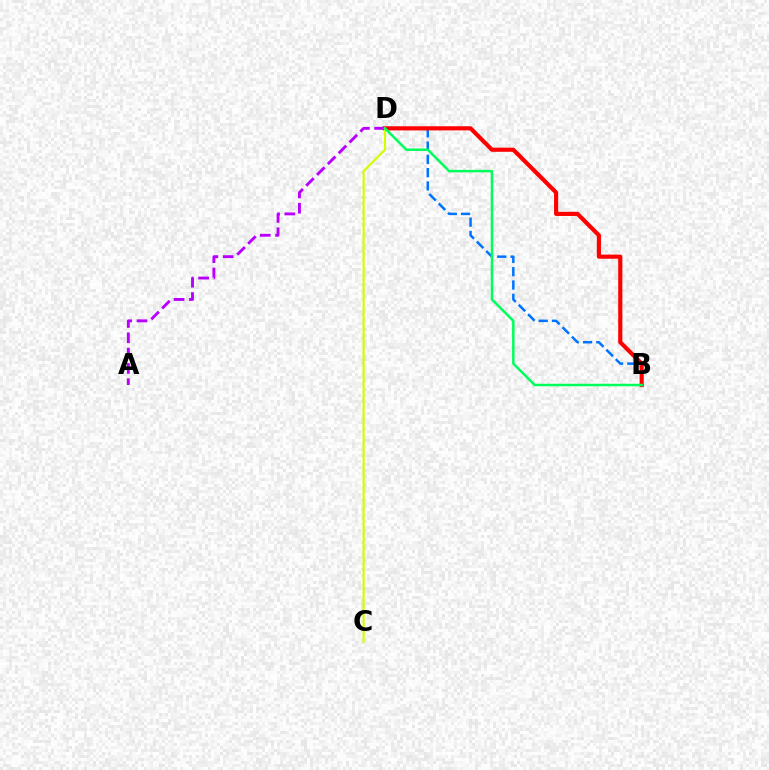{('A', 'D'): [{'color': '#b900ff', 'line_style': 'dashed', 'thickness': 2.08}], ('B', 'D'): [{'color': '#0074ff', 'line_style': 'dashed', 'thickness': 1.81}, {'color': '#ff0000', 'line_style': 'solid', 'thickness': 2.98}, {'color': '#00ff5c', 'line_style': 'solid', 'thickness': 1.8}], ('C', 'D'): [{'color': '#d1ff00', 'line_style': 'solid', 'thickness': 1.57}]}